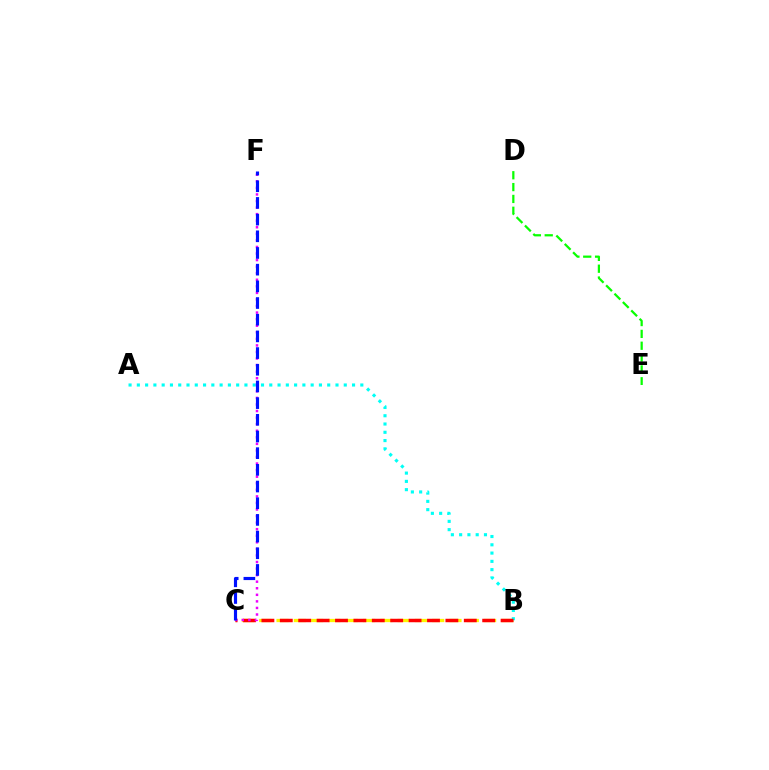{('D', 'E'): [{'color': '#08ff00', 'line_style': 'dashed', 'thickness': 1.61}], ('B', 'C'): [{'color': '#fcf500', 'line_style': 'dashed', 'thickness': 2.35}, {'color': '#ff0000', 'line_style': 'dashed', 'thickness': 2.5}], ('A', 'B'): [{'color': '#00fff6', 'line_style': 'dotted', 'thickness': 2.25}], ('C', 'F'): [{'color': '#ee00ff', 'line_style': 'dotted', 'thickness': 1.78}, {'color': '#0010ff', 'line_style': 'dashed', 'thickness': 2.27}]}